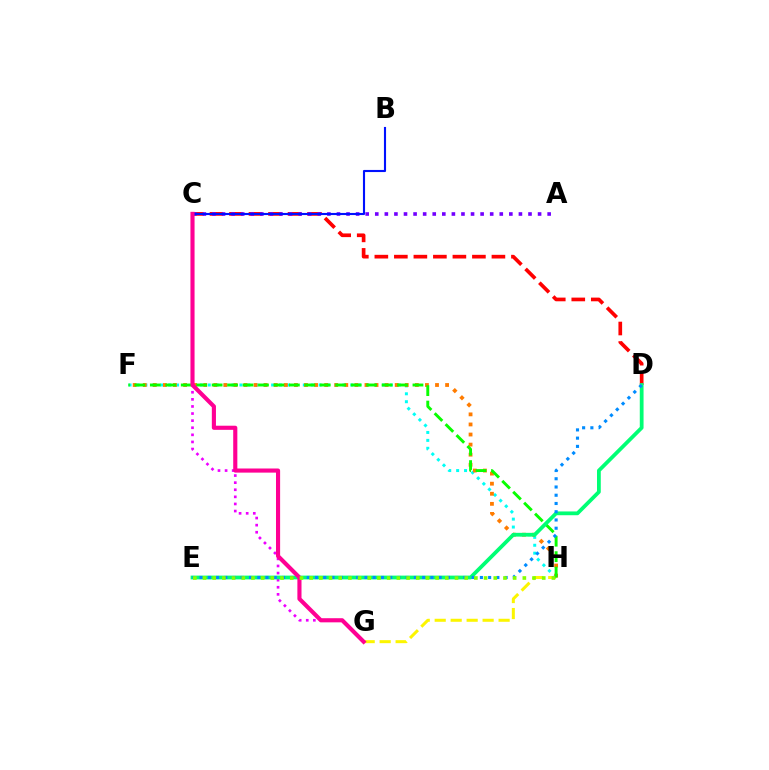{('G', 'H'): [{'color': '#fcf500', 'line_style': 'dashed', 'thickness': 2.17}], ('F', 'H'): [{'color': '#00fff6', 'line_style': 'dotted', 'thickness': 2.15}, {'color': '#ff7c00', 'line_style': 'dotted', 'thickness': 2.74}, {'color': '#08ff00', 'line_style': 'dashed', 'thickness': 2.1}], ('C', 'D'): [{'color': '#ff0000', 'line_style': 'dashed', 'thickness': 2.65}], ('C', 'G'): [{'color': '#ee00ff', 'line_style': 'dotted', 'thickness': 1.93}, {'color': '#ff0094', 'line_style': 'solid', 'thickness': 2.97}], ('D', 'E'): [{'color': '#00ff74', 'line_style': 'solid', 'thickness': 2.72}, {'color': '#008cff', 'line_style': 'dotted', 'thickness': 2.24}], ('A', 'C'): [{'color': '#7200ff', 'line_style': 'dotted', 'thickness': 2.6}], ('B', 'C'): [{'color': '#0010ff', 'line_style': 'solid', 'thickness': 1.52}], ('E', 'H'): [{'color': '#84ff00', 'line_style': 'dotted', 'thickness': 2.63}]}